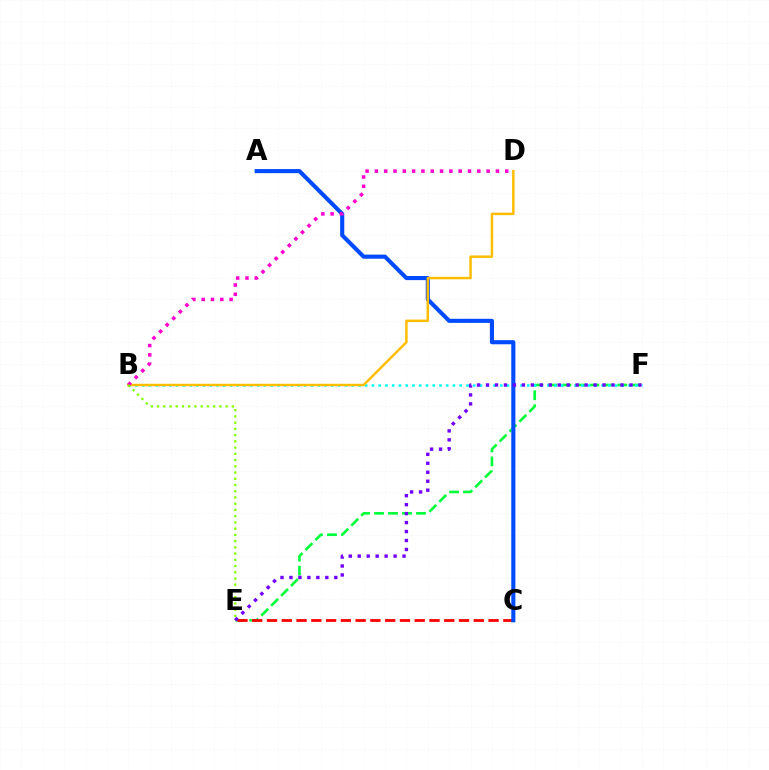{('E', 'F'): [{'color': '#00ff39', 'line_style': 'dashed', 'thickness': 1.9}, {'color': '#7200ff', 'line_style': 'dotted', 'thickness': 2.44}], ('C', 'E'): [{'color': '#ff0000', 'line_style': 'dashed', 'thickness': 2.01}], ('B', 'F'): [{'color': '#00fff6', 'line_style': 'dotted', 'thickness': 1.84}], ('A', 'C'): [{'color': '#004bff', 'line_style': 'solid', 'thickness': 2.95}], ('B', 'D'): [{'color': '#ffbd00', 'line_style': 'solid', 'thickness': 1.78}, {'color': '#ff00cf', 'line_style': 'dotted', 'thickness': 2.53}], ('B', 'E'): [{'color': '#84ff00', 'line_style': 'dotted', 'thickness': 1.69}]}